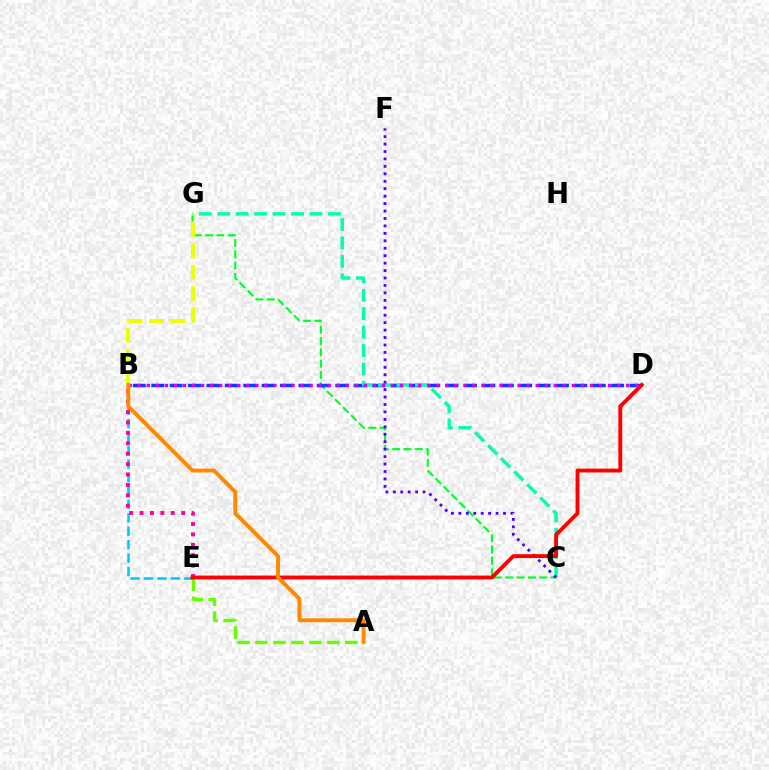{('C', 'G'): [{'color': '#00ff27', 'line_style': 'dashed', 'thickness': 1.54}, {'color': '#00ffaf', 'line_style': 'dashed', 'thickness': 2.5}], ('A', 'E'): [{'color': '#66ff00', 'line_style': 'dashed', 'thickness': 2.44}], ('B', 'E'): [{'color': '#00c7ff', 'line_style': 'dashed', 'thickness': 1.83}, {'color': '#ff00a0', 'line_style': 'dotted', 'thickness': 2.83}], ('B', 'G'): [{'color': '#eeff00', 'line_style': 'dashed', 'thickness': 2.89}], ('B', 'D'): [{'color': '#003fff', 'line_style': 'dashed', 'thickness': 2.5}, {'color': '#d600ff', 'line_style': 'dotted', 'thickness': 2.46}], ('C', 'F'): [{'color': '#4f00ff', 'line_style': 'dotted', 'thickness': 2.02}], ('D', 'E'): [{'color': '#ff0000', 'line_style': 'solid', 'thickness': 2.78}], ('A', 'B'): [{'color': '#ff8800', 'line_style': 'solid', 'thickness': 2.81}]}